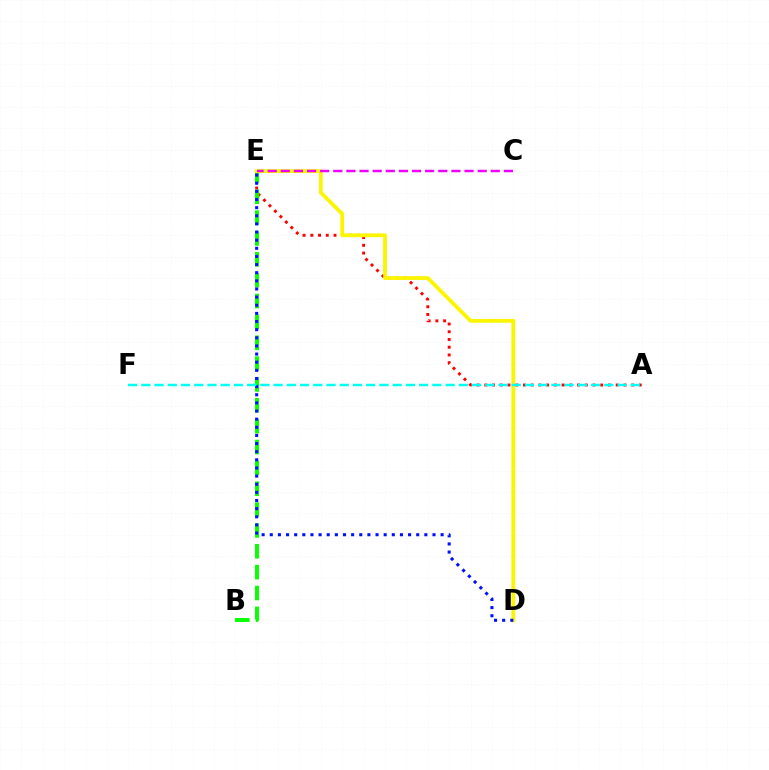{('A', 'E'): [{'color': '#ff0000', 'line_style': 'dotted', 'thickness': 2.1}], ('B', 'E'): [{'color': '#08ff00', 'line_style': 'dashed', 'thickness': 2.83}], ('D', 'E'): [{'color': '#fcf500', 'line_style': 'solid', 'thickness': 2.74}, {'color': '#0010ff', 'line_style': 'dotted', 'thickness': 2.21}], ('A', 'F'): [{'color': '#00fff6', 'line_style': 'dashed', 'thickness': 1.8}], ('C', 'E'): [{'color': '#ee00ff', 'line_style': 'dashed', 'thickness': 1.78}]}